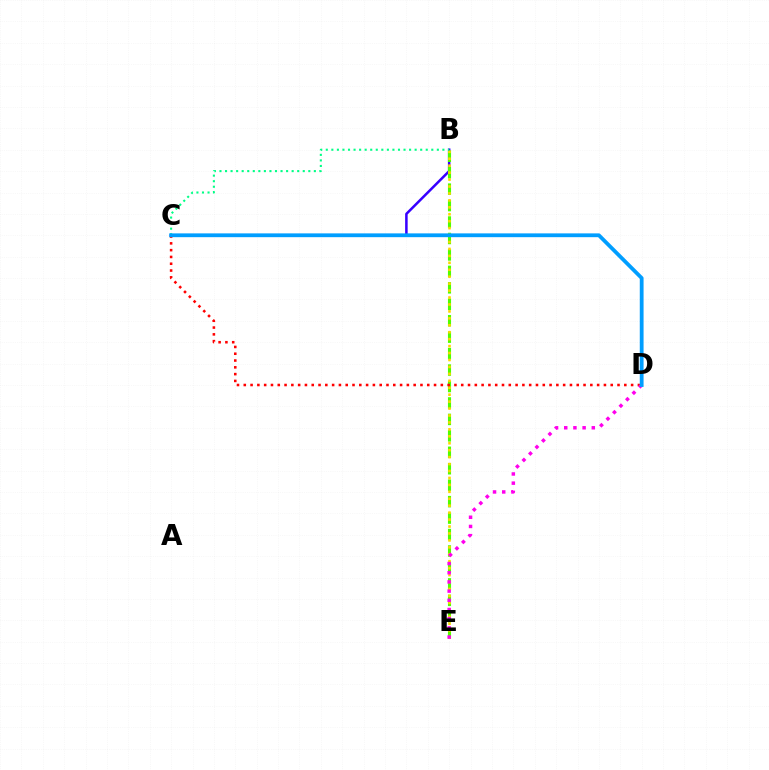{('B', 'C'): [{'color': '#3700ff', 'line_style': 'solid', 'thickness': 1.82}, {'color': '#00ff86', 'line_style': 'dotted', 'thickness': 1.51}], ('B', 'E'): [{'color': '#4fff00', 'line_style': 'dashed', 'thickness': 2.23}, {'color': '#ffd500', 'line_style': 'dotted', 'thickness': 1.89}], ('C', 'D'): [{'color': '#ff0000', 'line_style': 'dotted', 'thickness': 1.85}, {'color': '#009eff', 'line_style': 'solid', 'thickness': 2.73}], ('D', 'E'): [{'color': '#ff00ed', 'line_style': 'dotted', 'thickness': 2.5}]}